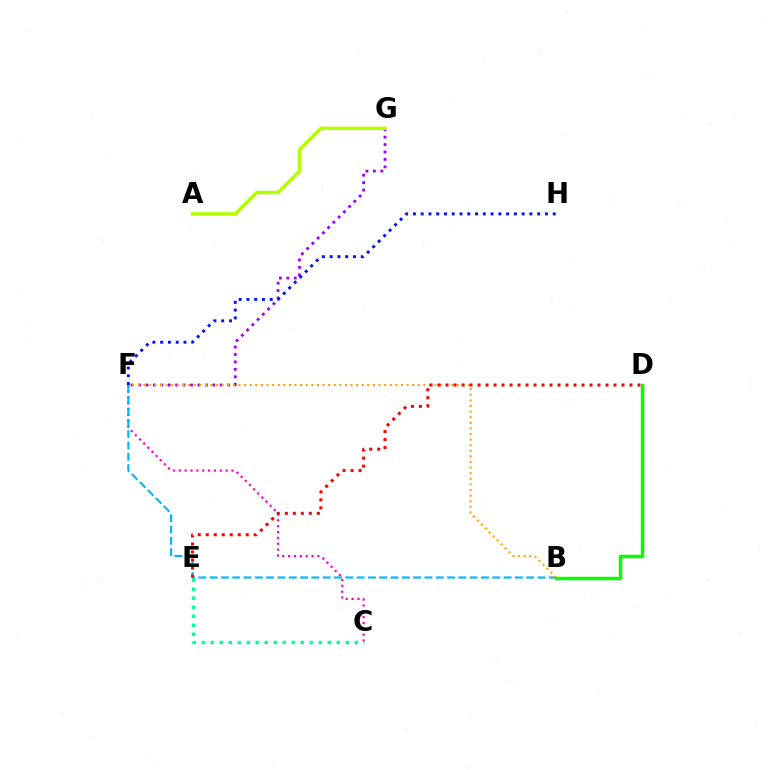{('C', 'F'): [{'color': '#ff00bd', 'line_style': 'dotted', 'thickness': 1.59}], ('F', 'G'): [{'color': '#9b00ff', 'line_style': 'dotted', 'thickness': 2.02}], ('B', 'F'): [{'color': '#00b5ff', 'line_style': 'dashed', 'thickness': 1.54}, {'color': '#ffa500', 'line_style': 'dotted', 'thickness': 1.52}], ('F', 'H'): [{'color': '#0010ff', 'line_style': 'dotted', 'thickness': 2.11}], ('C', 'E'): [{'color': '#00ff9d', 'line_style': 'dotted', 'thickness': 2.45}], ('B', 'D'): [{'color': '#08ff00', 'line_style': 'solid', 'thickness': 2.5}], ('A', 'G'): [{'color': '#b3ff00', 'line_style': 'solid', 'thickness': 2.49}], ('D', 'E'): [{'color': '#ff0000', 'line_style': 'dotted', 'thickness': 2.17}]}